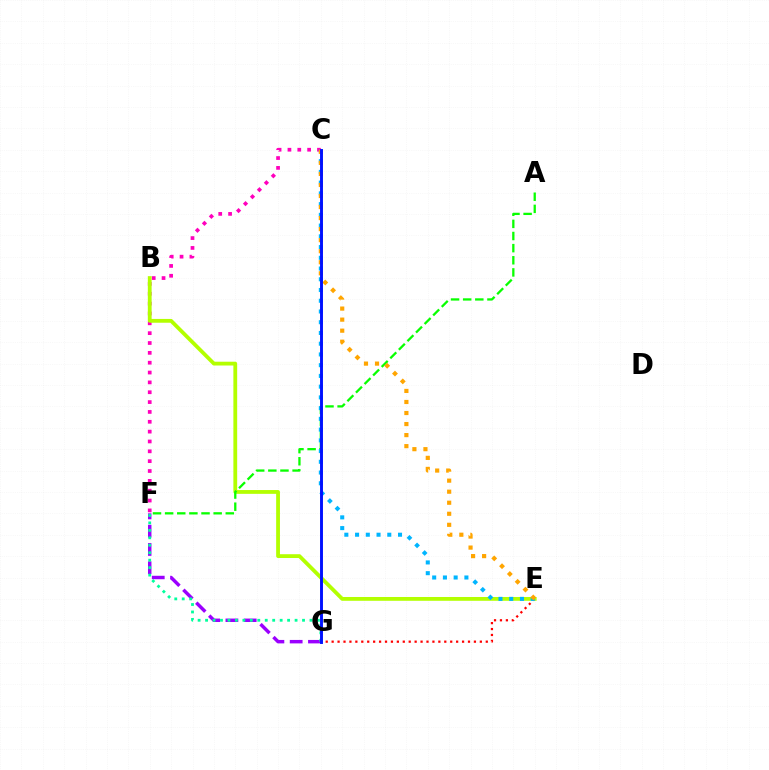{('F', 'G'): [{'color': '#9b00ff', 'line_style': 'dashed', 'thickness': 2.48}, {'color': '#00ff9d', 'line_style': 'dotted', 'thickness': 2.03}], ('C', 'F'): [{'color': '#ff00bd', 'line_style': 'dotted', 'thickness': 2.68}], ('E', 'G'): [{'color': '#ff0000', 'line_style': 'dotted', 'thickness': 1.61}], ('B', 'E'): [{'color': '#b3ff00', 'line_style': 'solid', 'thickness': 2.74}], ('A', 'F'): [{'color': '#08ff00', 'line_style': 'dashed', 'thickness': 1.65}], ('C', 'E'): [{'color': '#00b5ff', 'line_style': 'dotted', 'thickness': 2.92}, {'color': '#ffa500', 'line_style': 'dotted', 'thickness': 3.0}], ('C', 'G'): [{'color': '#0010ff', 'line_style': 'solid', 'thickness': 2.1}]}